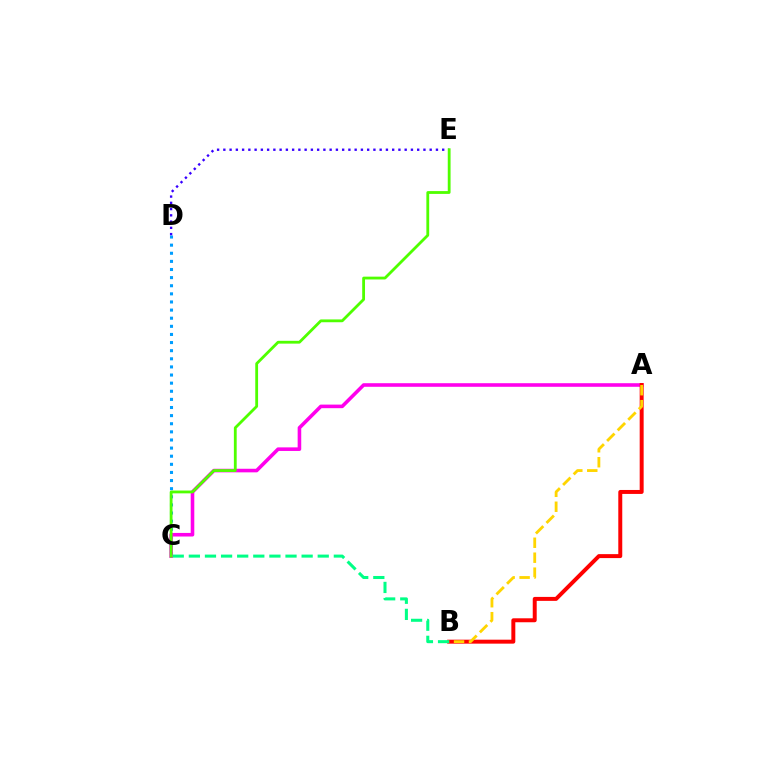{('C', 'D'): [{'color': '#009eff', 'line_style': 'dotted', 'thickness': 2.21}], ('A', 'C'): [{'color': '#ff00ed', 'line_style': 'solid', 'thickness': 2.58}], ('D', 'E'): [{'color': '#3700ff', 'line_style': 'dotted', 'thickness': 1.7}], ('A', 'B'): [{'color': '#ff0000', 'line_style': 'solid', 'thickness': 2.85}, {'color': '#ffd500', 'line_style': 'dashed', 'thickness': 2.03}], ('B', 'C'): [{'color': '#00ff86', 'line_style': 'dashed', 'thickness': 2.19}], ('C', 'E'): [{'color': '#4fff00', 'line_style': 'solid', 'thickness': 2.02}]}